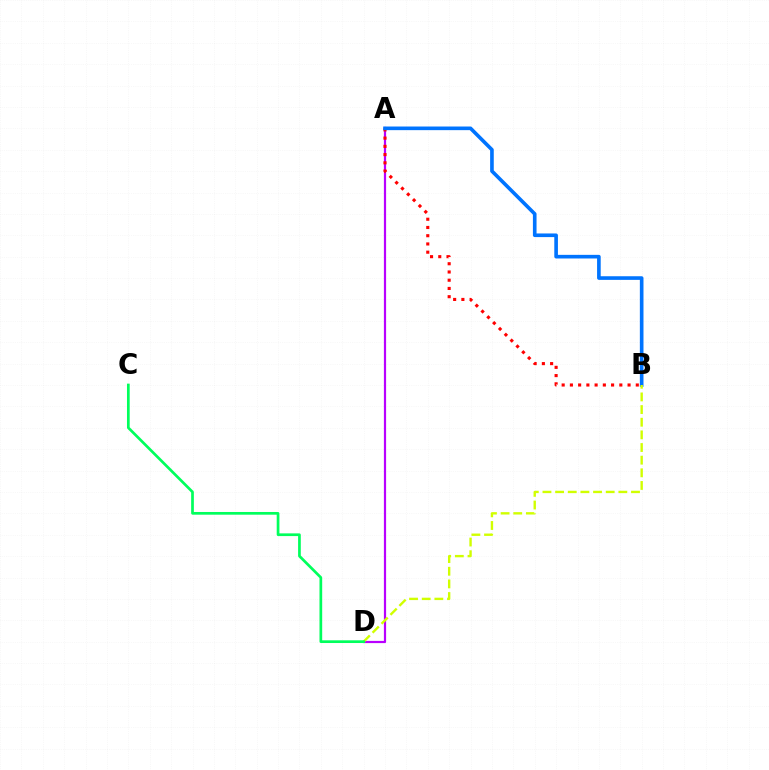{('A', 'D'): [{'color': '#b900ff', 'line_style': 'solid', 'thickness': 1.59}], ('A', 'B'): [{'color': '#ff0000', 'line_style': 'dotted', 'thickness': 2.24}, {'color': '#0074ff', 'line_style': 'solid', 'thickness': 2.62}], ('B', 'D'): [{'color': '#d1ff00', 'line_style': 'dashed', 'thickness': 1.72}], ('C', 'D'): [{'color': '#00ff5c', 'line_style': 'solid', 'thickness': 1.95}]}